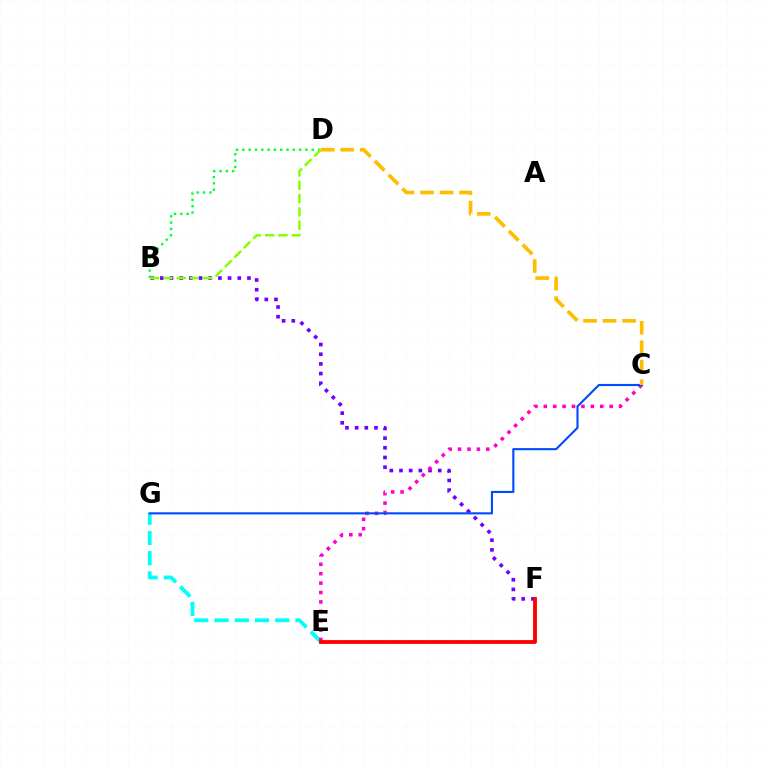{('B', 'F'): [{'color': '#7200ff', 'line_style': 'dotted', 'thickness': 2.63}], ('B', 'D'): [{'color': '#00ff39', 'line_style': 'dotted', 'thickness': 1.71}, {'color': '#84ff00', 'line_style': 'dashed', 'thickness': 1.8}], ('E', 'G'): [{'color': '#00fff6', 'line_style': 'dashed', 'thickness': 2.75}], ('C', 'E'): [{'color': '#ff00cf', 'line_style': 'dotted', 'thickness': 2.56}], ('C', 'G'): [{'color': '#004bff', 'line_style': 'solid', 'thickness': 1.53}], ('E', 'F'): [{'color': '#ff0000', 'line_style': 'solid', 'thickness': 2.75}], ('C', 'D'): [{'color': '#ffbd00', 'line_style': 'dashed', 'thickness': 2.65}]}